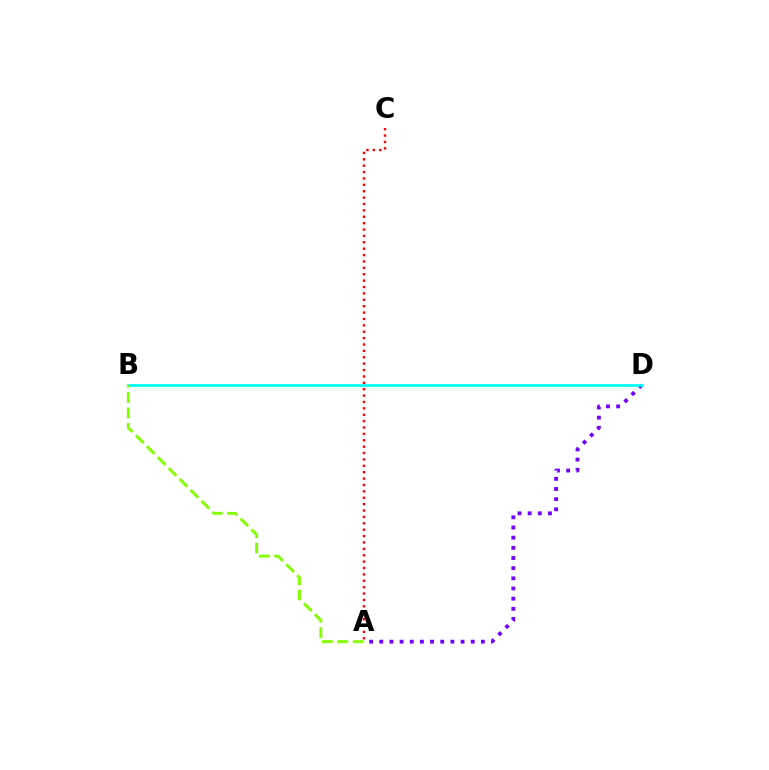{('A', 'D'): [{'color': '#7200ff', 'line_style': 'dotted', 'thickness': 2.76}], ('B', 'D'): [{'color': '#00fff6', 'line_style': 'solid', 'thickness': 1.98}], ('A', 'C'): [{'color': '#ff0000', 'line_style': 'dotted', 'thickness': 1.74}], ('A', 'B'): [{'color': '#84ff00', 'line_style': 'dashed', 'thickness': 2.1}]}